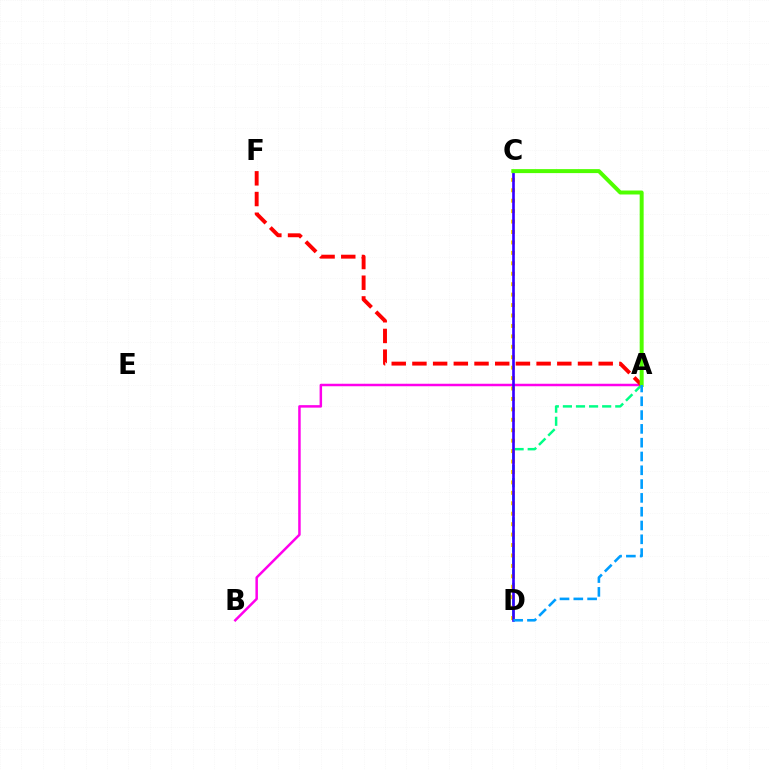{('A', 'B'): [{'color': '#ff00ed', 'line_style': 'solid', 'thickness': 1.8}], ('A', 'D'): [{'color': '#00ff86', 'line_style': 'dashed', 'thickness': 1.78}, {'color': '#009eff', 'line_style': 'dashed', 'thickness': 1.88}], ('A', 'F'): [{'color': '#ff0000', 'line_style': 'dashed', 'thickness': 2.81}], ('C', 'D'): [{'color': '#ffd500', 'line_style': 'dotted', 'thickness': 2.83}, {'color': '#3700ff', 'line_style': 'solid', 'thickness': 1.9}], ('A', 'C'): [{'color': '#4fff00', 'line_style': 'solid', 'thickness': 2.86}]}